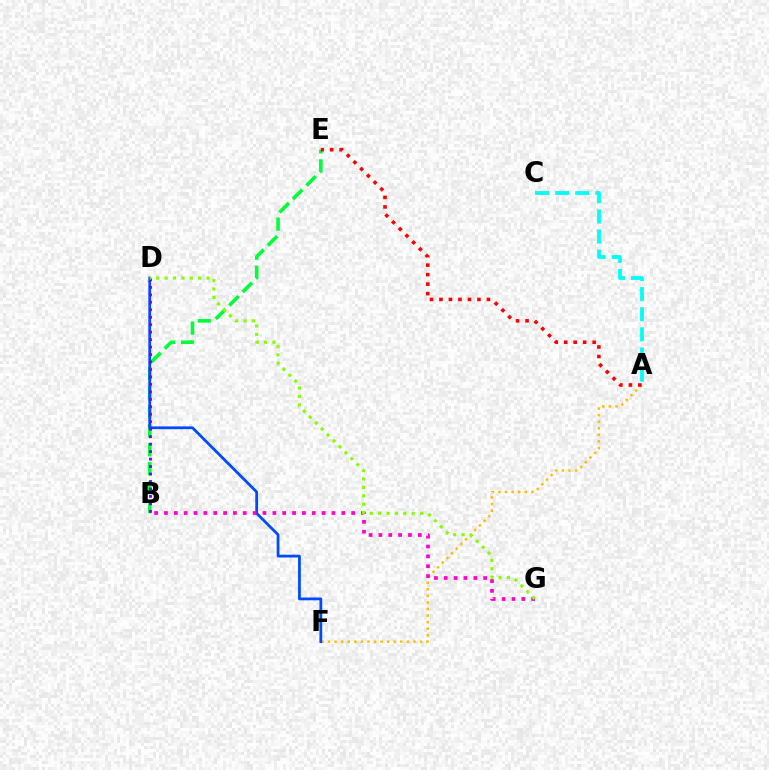{('B', 'E'): [{'color': '#00ff39', 'line_style': 'dashed', 'thickness': 2.58}], ('A', 'F'): [{'color': '#ffbd00', 'line_style': 'dotted', 'thickness': 1.79}], ('D', 'F'): [{'color': '#004bff', 'line_style': 'solid', 'thickness': 2.0}], ('B', 'D'): [{'color': '#7200ff', 'line_style': 'dotted', 'thickness': 2.03}], ('A', 'C'): [{'color': '#00fff6', 'line_style': 'dashed', 'thickness': 2.73}], ('A', 'E'): [{'color': '#ff0000', 'line_style': 'dotted', 'thickness': 2.58}], ('B', 'G'): [{'color': '#ff00cf', 'line_style': 'dotted', 'thickness': 2.68}], ('D', 'G'): [{'color': '#84ff00', 'line_style': 'dotted', 'thickness': 2.28}]}